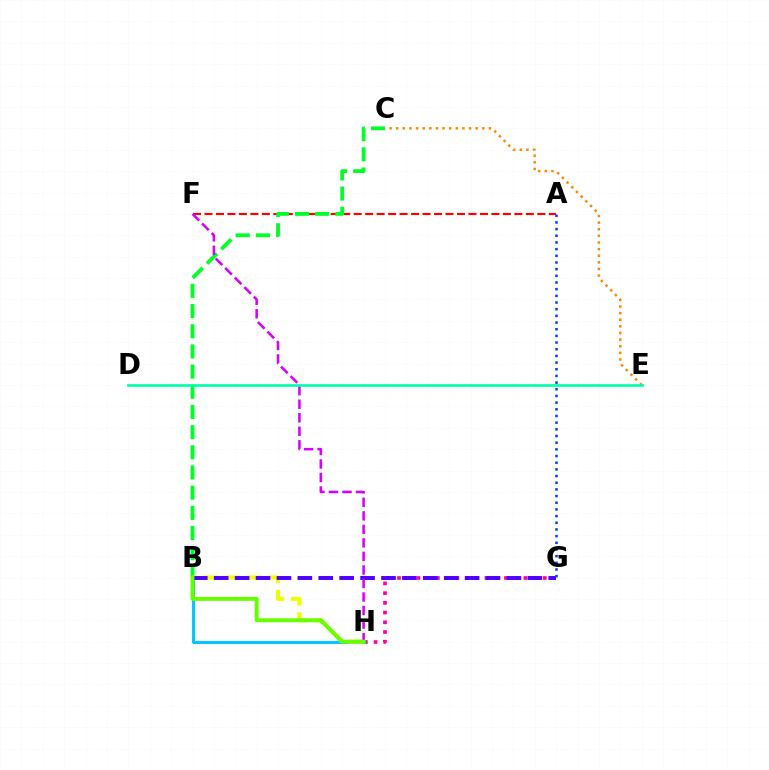{('A', 'F'): [{'color': '#ff0000', 'line_style': 'dashed', 'thickness': 1.56}], ('B', 'C'): [{'color': '#00ff27', 'line_style': 'dashed', 'thickness': 2.74}], ('G', 'H'): [{'color': '#ff00a0', 'line_style': 'dotted', 'thickness': 2.64}], ('B', 'H'): [{'color': '#00c7ff', 'line_style': 'solid', 'thickness': 2.12}, {'color': '#eeff00', 'line_style': 'dashed', 'thickness': 2.98}, {'color': '#66ff00', 'line_style': 'solid', 'thickness': 2.82}], ('C', 'E'): [{'color': '#ff8800', 'line_style': 'dotted', 'thickness': 1.8}], ('B', 'G'): [{'color': '#4f00ff', 'line_style': 'dashed', 'thickness': 2.84}], ('F', 'H'): [{'color': '#d600ff', 'line_style': 'dashed', 'thickness': 1.84}], ('A', 'G'): [{'color': '#003fff', 'line_style': 'dotted', 'thickness': 1.81}], ('D', 'E'): [{'color': '#00ffaf', 'line_style': 'solid', 'thickness': 1.93}]}